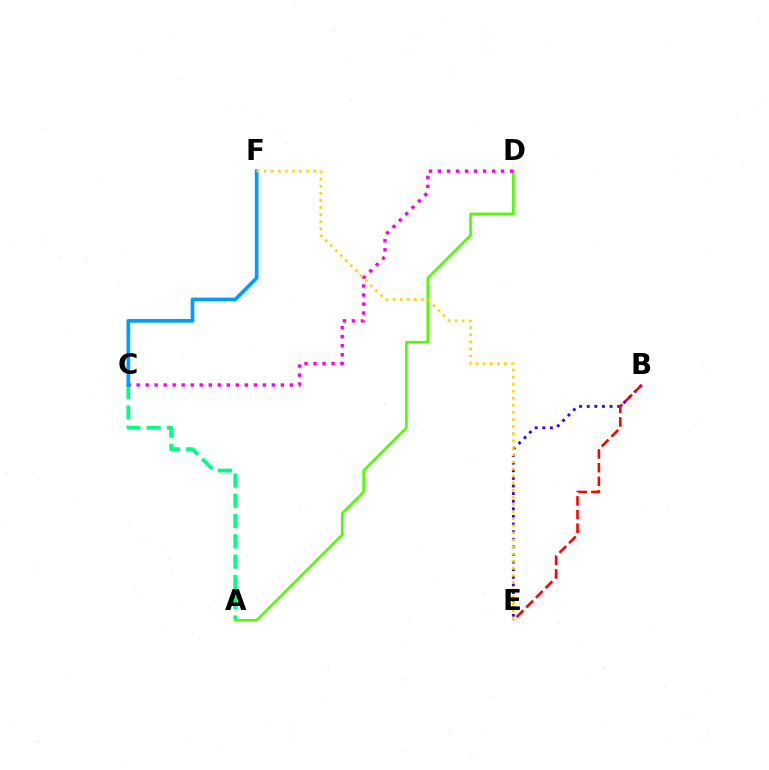{('A', 'C'): [{'color': '#00ff86', 'line_style': 'dashed', 'thickness': 2.76}], ('A', 'D'): [{'color': '#4fff00', 'line_style': 'solid', 'thickness': 1.9}], ('C', 'D'): [{'color': '#ff00ed', 'line_style': 'dotted', 'thickness': 2.45}], ('C', 'F'): [{'color': '#009eff', 'line_style': 'solid', 'thickness': 2.67}], ('B', 'E'): [{'color': '#3700ff', 'line_style': 'dotted', 'thickness': 2.07}, {'color': '#ff0000', 'line_style': 'dashed', 'thickness': 1.86}], ('E', 'F'): [{'color': '#ffd500', 'line_style': 'dotted', 'thickness': 1.93}]}